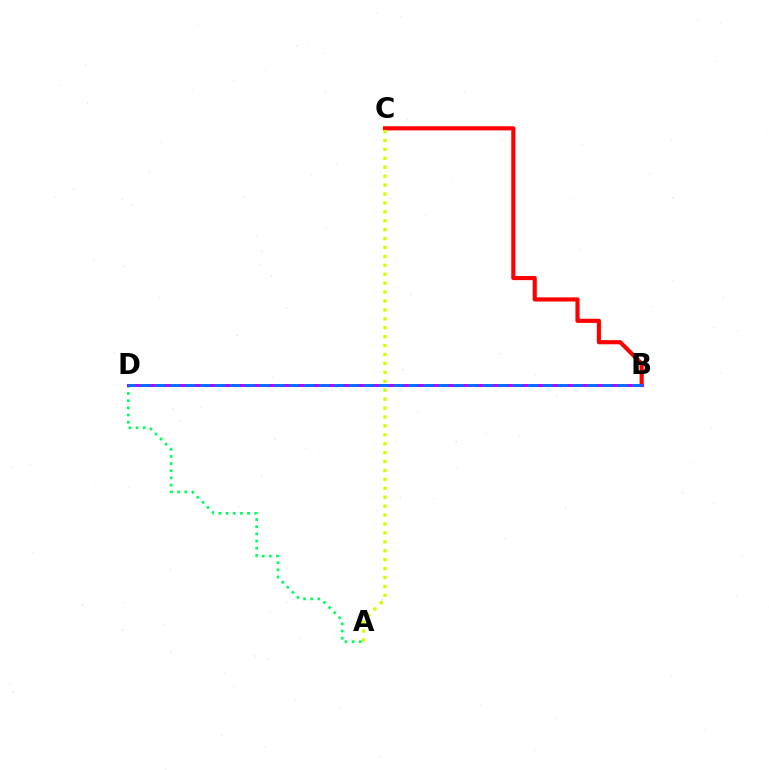{('B', 'C'): [{'color': '#ff0000', 'line_style': 'solid', 'thickness': 2.97}], ('A', 'D'): [{'color': '#00ff5c', 'line_style': 'dotted', 'thickness': 1.95}], ('A', 'C'): [{'color': '#d1ff00', 'line_style': 'dotted', 'thickness': 2.42}], ('B', 'D'): [{'color': '#b900ff', 'line_style': 'solid', 'thickness': 2.13}, {'color': '#0074ff', 'line_style': 'dashed', 'thickness': 2.02}]}